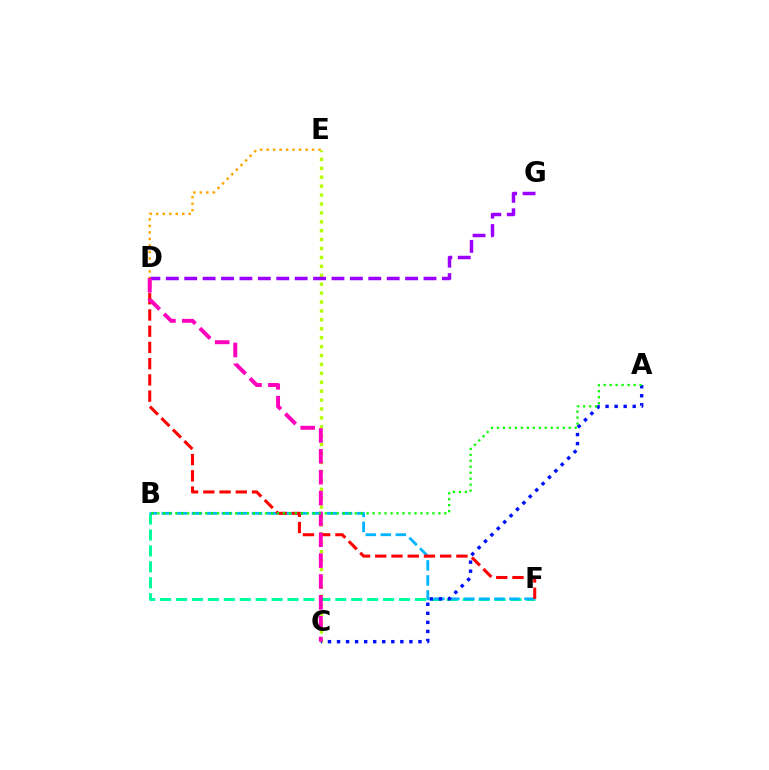{('D', 'E'): [{'color': '#ffa500', 'line_style': 'dotted', 'thickness': 1.77}], ('B', 'F'): [{'color': '#00ff9d', 'line_style': 'dashed', 'thickness': 2.16}, {'color': '#00b5ff', 'line_style': 'dashed', 'thickness': 2.04}], ('C', 'E'): [{'color': '#b3ff00', 'line_style': 'dotted', 'thickness': 2.42}], ('A', 'C'): [{'color': '#0010ff', 'line_style': 'dotted', 'thickness': 2.46}], ('D', 'F'): [{'color': '#ff0000', 'line_style': 'dashed', 'thickness': 2.21}], ('D', 'G'): [{'color': '#9b00ff', 'line_style': 'dashed', 'thickness': 2.5}], ('C', 'D'): [{'color': '#ff00bd', 'line_style': 'dashed', 'thickness': 2.83}], ('A', 'B'): [{'color': '#08ff00', 'line_style': 'dotted', 'thickness': 1.62}]}